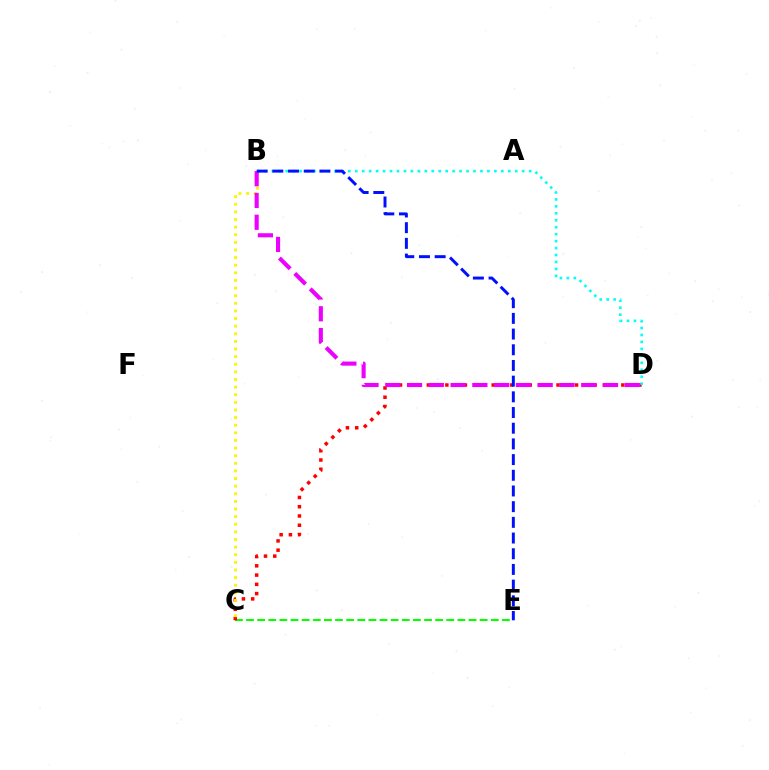{('C', 'E'): [{'color': '#08ff00', 'line_style': 'dashed', 'thickness': 1.51}], ('C', 'D'): [{'color': '#ff0000', 'line_style': 'dotted', 'thickness': 2.52}], ('B', 'C'): [{'color': '#fcf500', 'line_style': 'dotted', 'thickness': 2.07}], ('B', 'D'): [{'color': '#00fff6', 'line_style': 'dotted', 'thickness': 1.89}, {'color': '#ee00ff', 'line_style': 'dashed', 'thickness': 2.96}], ('B', 'E'): [{'color': '#0010ff', 'line_style': 'dashed', 'thickness': 2.13}]}